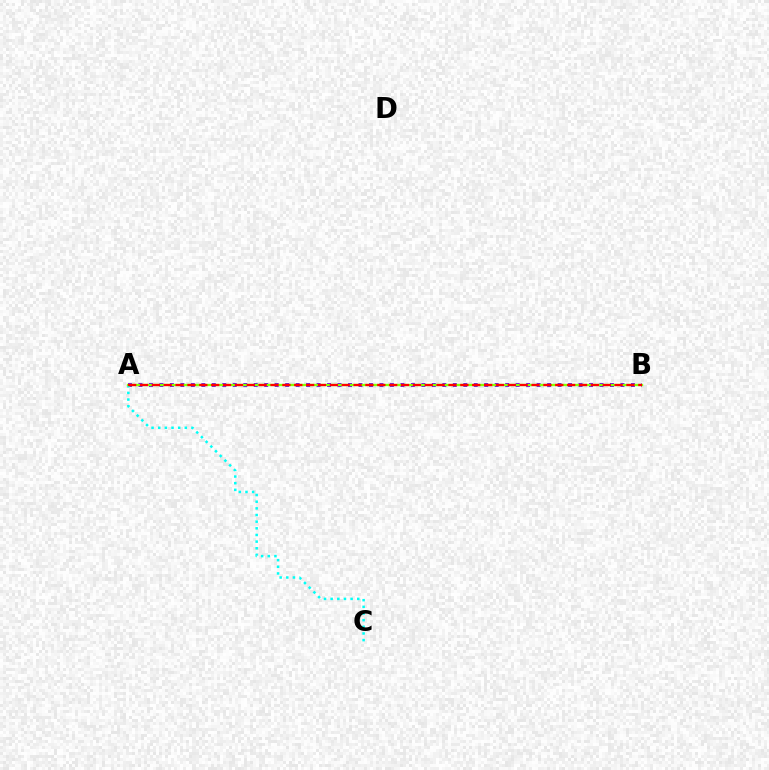{('A', 'B'): [{'color': '#7200ff', 'line_style': 'dotted', 'thickness': 2.85}, {'color': '#84ff00', 'line_style': 'solid', 'thickness': 1.69}, {'color': '#ff0000', 'line_style': 'dashed', 'thickness': 1.61}], ('A', 'C'): [{'color': '#00fff6', 'line_style': 'dotted', 'thickness': 1.81}]}